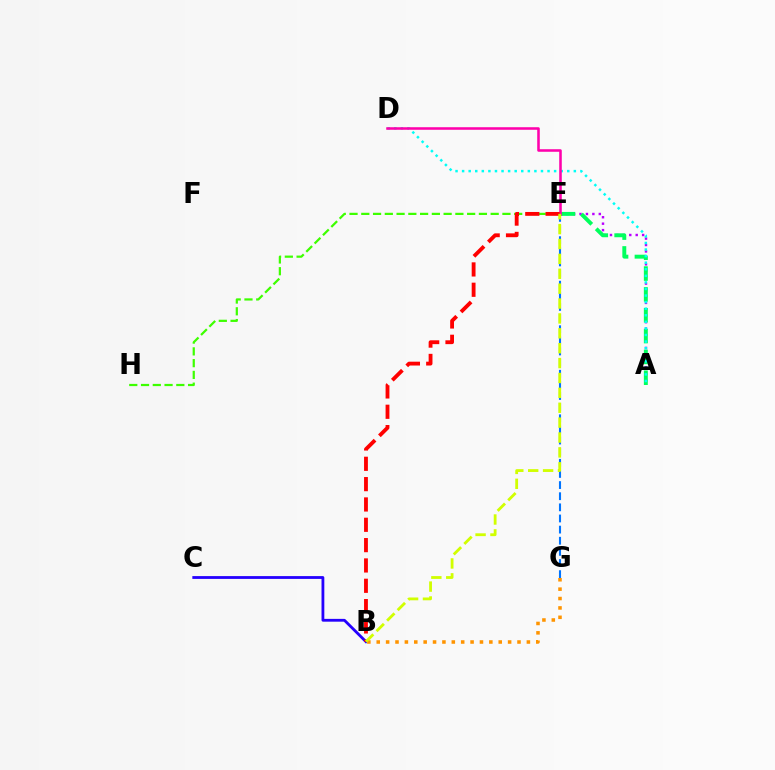{('E', 'G'): [{'color': '#0074ff', 'line_style': 'dashed', 'thickness': 1.51}], ('E', 'H'): [{'color': '#3dff00', 'line_style': 'dashed', 'thickness': 1.6}], ('A', 'E'): [{'color': '#b900ff', 'line_style': 'dotted', 'thickness': 1.75}, {'color': '#00ff5c', 'line_style': 'dashed', 'thickness': 2.83}], ('B', 'C'): [{'color': '#2500ff', 'line_style': 'solid', 'thickness': 2.02}], ('A', 'D'): [{'color': '#00fff6', 'line_style': 'dotted', 'thickness': 1.79}], ('D', 'E'): [{'color': '#ff00ac', 'line_style': 'solid', 'thickness': 1.84}], ('B', 'G'): [{'color': '#ff9400', 'line_style': 'dotted', 'thickness': 2.55}], ('B', 'E'): [{'color': '#ff0000', 'line_style': 'dashed', 'thickness': 2.76}, {'color': '#d1ff00', 'line_style': 'dashed', 'thickness': 2.02}]}